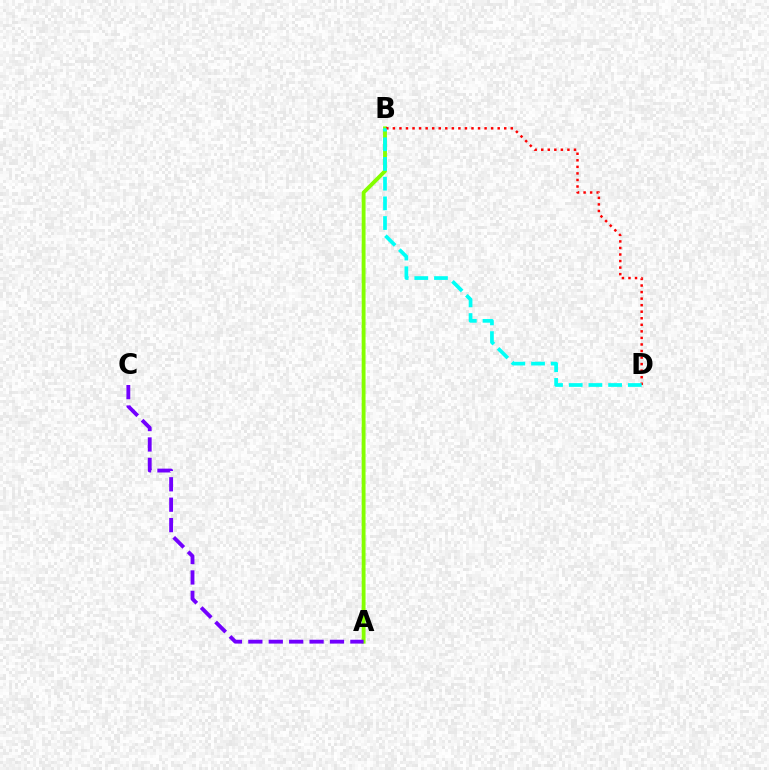{('A', 'B'): [{'color': '#84ff00', 'line_style': 'solid', 'thickness': 2.78}], ('B', 'D'): [{'color': '#ff0000', 'line_style': 'dotted', 'thickness': 1.78}, {'color': '#00fff6', 'line_style': 'dashed', 'thickness': 2.68}], ('A', 'C'): [{'color': '#7200ff', 'line_style': 'dashed', 'thickness': 2.77}]}